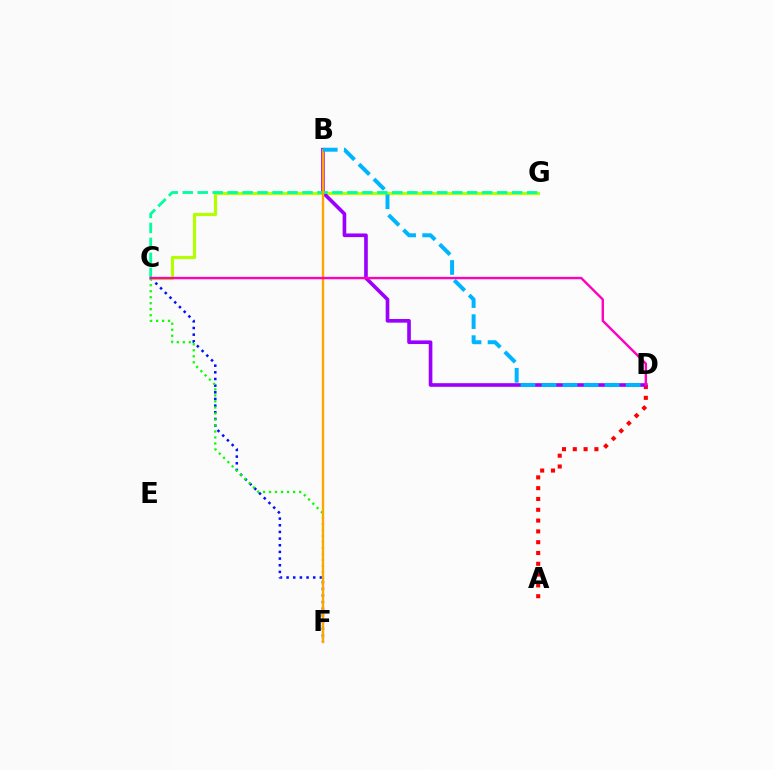{('A', 'D'): [{'color': '#ff0000', 'line_style': 'dotted', 'thickness': 2.93}], ('C', 'F'): [{'color': '#0010ff', 'line_style': 'dotted', 'thickness': 1.81}, {'color': '#08ff00', 'line_style': 'dotted', 'thickness': 1.63}], ('C', 'G'): [{'color': '#b3ff00', 'line_style': 'solid', 'thickness': 2.27}, {'color': '#00ff9d', 'line_style': 'dashed', 'thickness': 2.03}], ('B', 'D'): [{'color': '#9b00ff', 'line_style': 'solid', 'thickness': 2.62}, {'color': '#00b5ff', 'line_style': 'dashed', 'thickness': 2.86}], ('B', 'F'): [{'color': '#ffa500', 'line_style': 'solid', 'thickness': 1.7}], ('C', 'D'): [{'color': '#ff00bd', 'line_style': 'solid', 'thickness': 1.72}]}